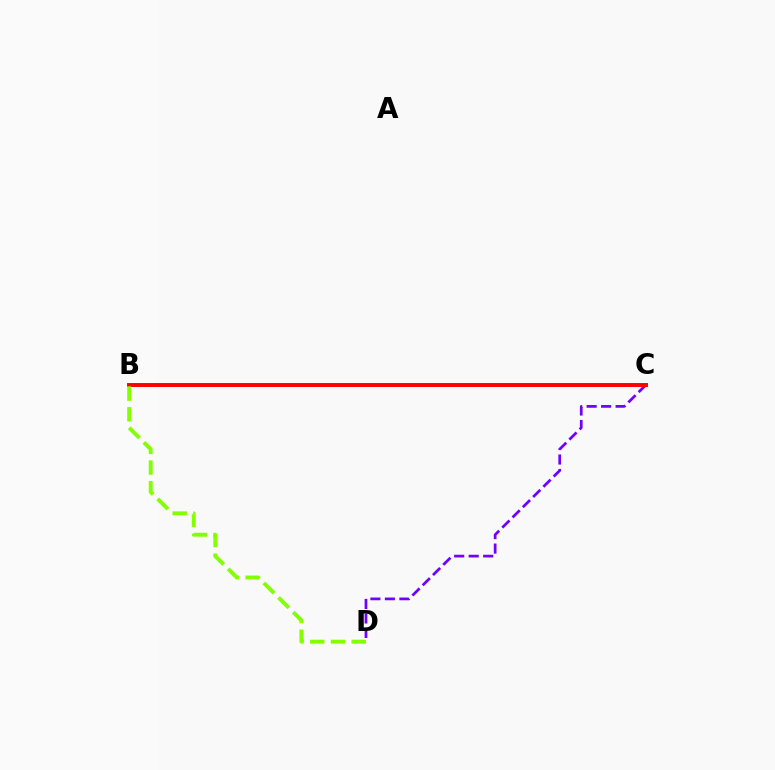{('B', 'C'): [{'color': '#00fff6', 'line_style': 'solid', 'thickness': 1.96}, {'color': '#ff0000', 'line_style': 'solid', 'thickness': 2.83}], ('C', 'D'): [{'color': '#7200ff', 'line_style': 'dashed', 'thickness': 1.97}], ('B', 'D'): [{'color': '#84ff00', 'line_style': 'dashed', 'thickness': 2.82}]}